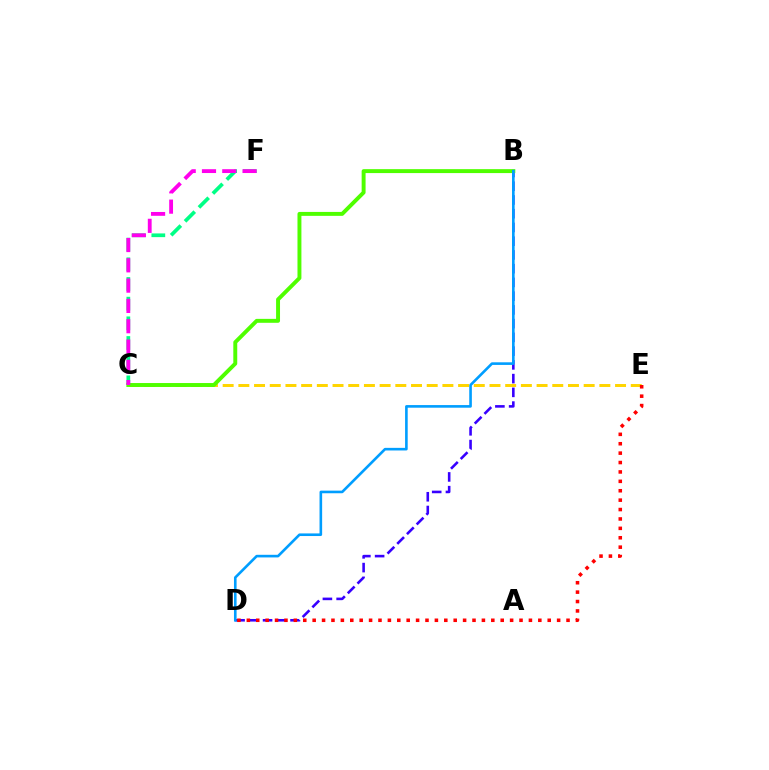{('C', 'E'): [{'color': '#ffd500', 'line_style': 'dashed', 'thickness': 2.13}], ('C', 'F'): [{'color': '#00ff86', 'line_style': 'dashed', 'thickness': 2.67}, {'color': '#ff00ed', 'line_style': 'dashed', 'thickness': 2.76}], ('B', 'D'): [{'color': '#3700ff', 'line_style': 'dashed', 'thickness': 1.87}, {'color': '#009eff', 'line_style': 'solid', 'thickness': 1.88}], ('D', 'E'): [{'color': '#ff0000', 'line_style': 'dotted', 'thickness': 2.55}], ('B', 'C'): [{'color': '#4fff00', 'line_style': 'solid', 'thickness': 2.83}]}